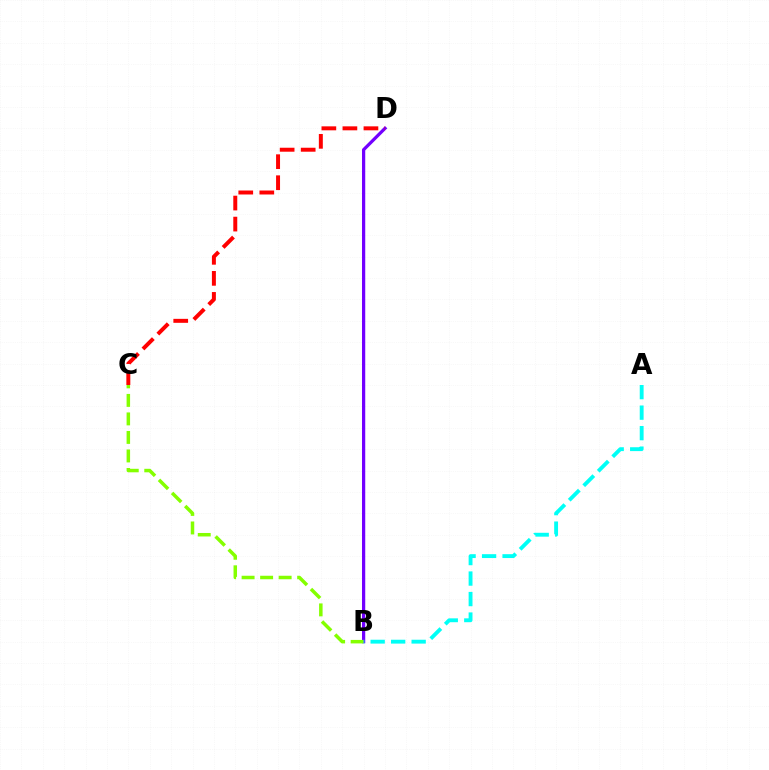{('B', 'D'): [{'color': '#7200ff', 'line_style': 'solid', 'thickness': 2.33}], ('B', 'C'): [{'color': '#84ff00', 'line_style': 'dashed', 'thickness': 2.52}], ('C', 'D'): [{'color': '#ff0000', 'line_style': 'dashed', 'thickness': 2.86}], ('A', 'B'): [{'color': '#00fff6', 'line_style': 'dashed', 'thickness': 2.78}]}